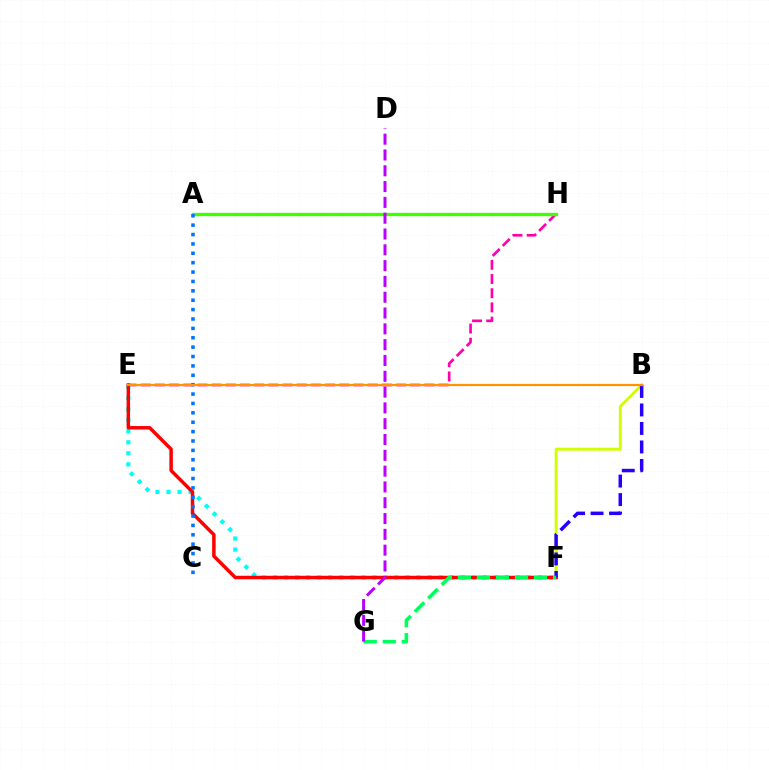{('E', 'H'): [{'color': '#ff00ac', 'line_style': 'dashed', 'thickness': 1.93}], ('A', 'H'): [{'color': '#3dff00', 'line_style': 'solid', 'thickness': 2.39}], ('E', 'F'): [{'color': '#00fff6', 'line_style': 'dotted', 'thickness': 3.0}, {'color': '#ff0000', 'line_style': 'solid', 'thickness': 2.5}], ('B', 'F'): [{'color': '#d1ff00', 'line_style': 'solid', 'thickness': 2.1}, {'color': '#2500ff', 'line_style': 'dashed', 'thickness': 2.51}], ('A', 'C'): [{'color': '#0074ff', 'line_style': 'dotted', 'thickness': 2.55}], ('F', 'G'): [{'color': '#00ff5c', 'line_style': 'dashed', 'thickness': 2.59}], ('D', 'G'): [{'color': '#b900ff', 'line_style': 'dashed', 'thickness': 2.15}], ('B', 'E'): [{'color': '#ff9400', 'line_style': 'solid', 'thickness': 1.61}]}